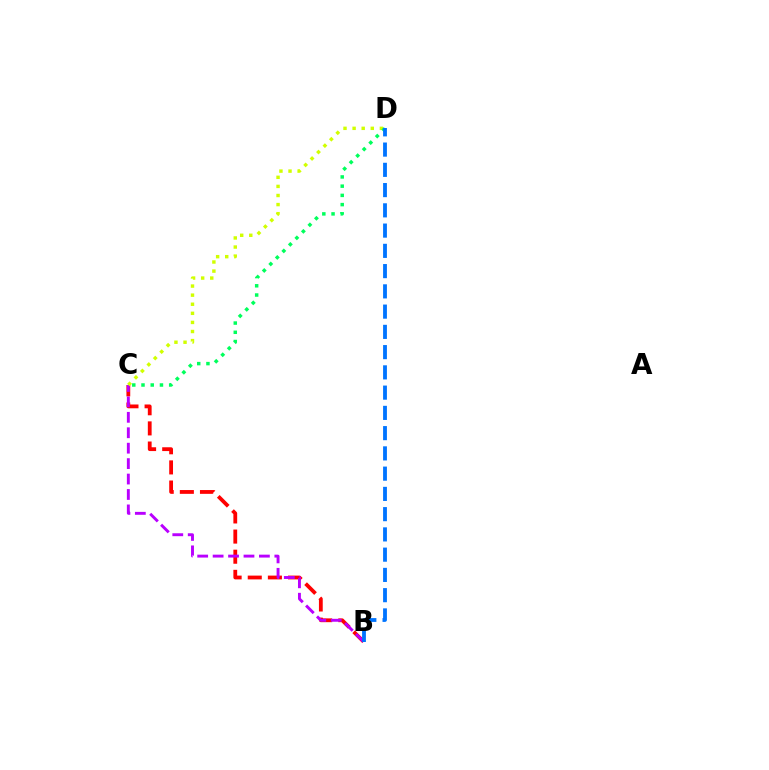{('B', 'C'): [{'color': '#ff0000', 'line_style': 'dashed', 'thickness': 2.74}, {'color': '#b900ff', 'line_style': 'dashed', 'thickness': 2.1}], ('C', 'D'): [{'color': '#d1ff00', 'line_style': 'dotted', 'thickness': 2.47}, {'color': '#00ff5c', 'line_style': 'dotted', 'thickness': 2.51}], ('B', 'D'): [{'color': '#0074ff', 'line_style': 'dashed', 'thickness': 2.75}]}